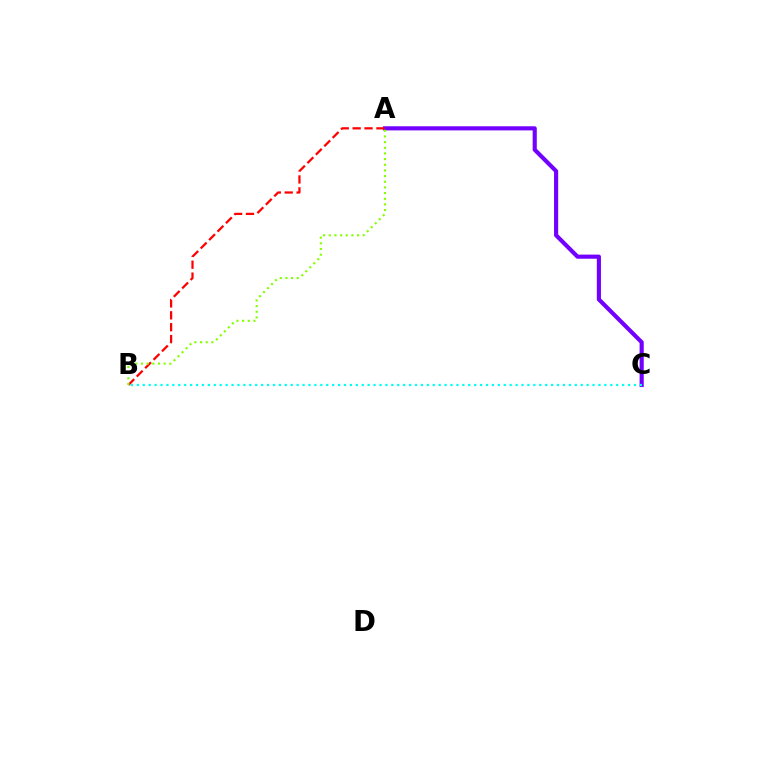{('A', 'C'): [{'color': '#7200ff', 'line_style': 'solid', 'thickness': 2.98}], ('B', 'C'): [{'color': '#00fff6', 'line_style': 'dotted', 'thickness': 1.61}], ('A', 'B'): [{'color': '#ff0000', 'line_style': 'dashed', 'thickness': 1.62}, {'color': '#84ff00', 'line_style': 'dotted', 'thickness': 1.54}]}